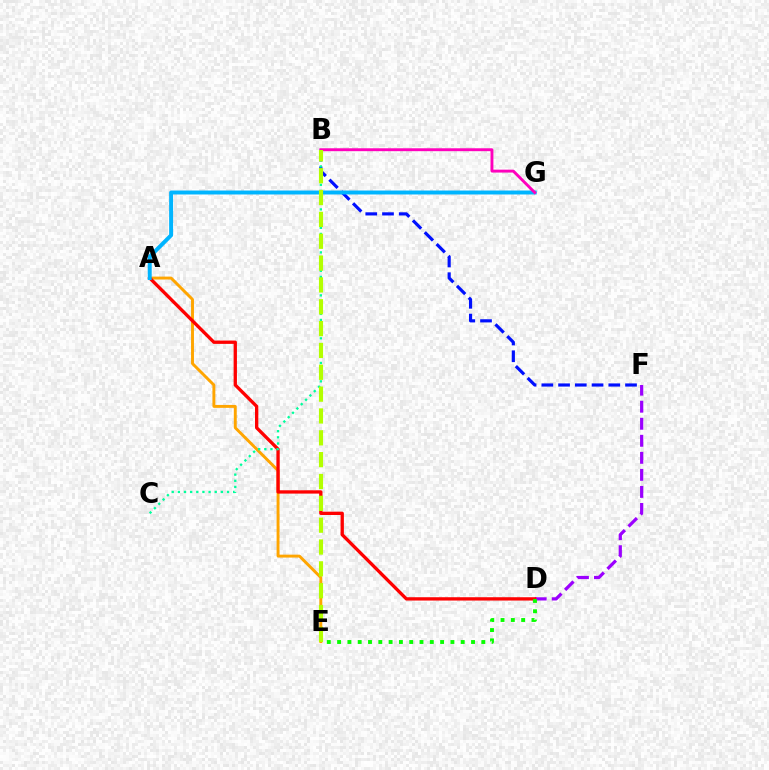{('D', 'F'): [{'color': '#9b00ff', 'line_style': 'dashed', 'thickness': 2.31}], ('B', 'F'): [{'color': '#0010ff', 'line_style': 'dashed', 'thickness': 2.27}], ('A', 'E'): [{'color': '#ffa500', 'line_style': 'solid', 'thickness': 2.1}], ('A', 'D'): [{'color': '#ff0000', 'line_style': 'solid', 'thickness': 2.39}], ('A', 'G'): [{'color': '#00b5ff', 'line_style': 'solid', 'thickness': 2.85}], ('B', 'G'): [{'color': '#ff00bd', 'line_style': 'solid', 'thickness': 2.09}], ('D', 'E'): [{'color': '#08ff00', 'line_style': 'dotted', 'thickness': 2.8}], ('B', 'C'): [{'color': '#00ff9d', 'line_style': 'dotted', 'thickness': 1.67}], ('B', 'E'): [{'color': '#b3ff00', 'line_style': 'dashed', 'thickness': 2.97}]}